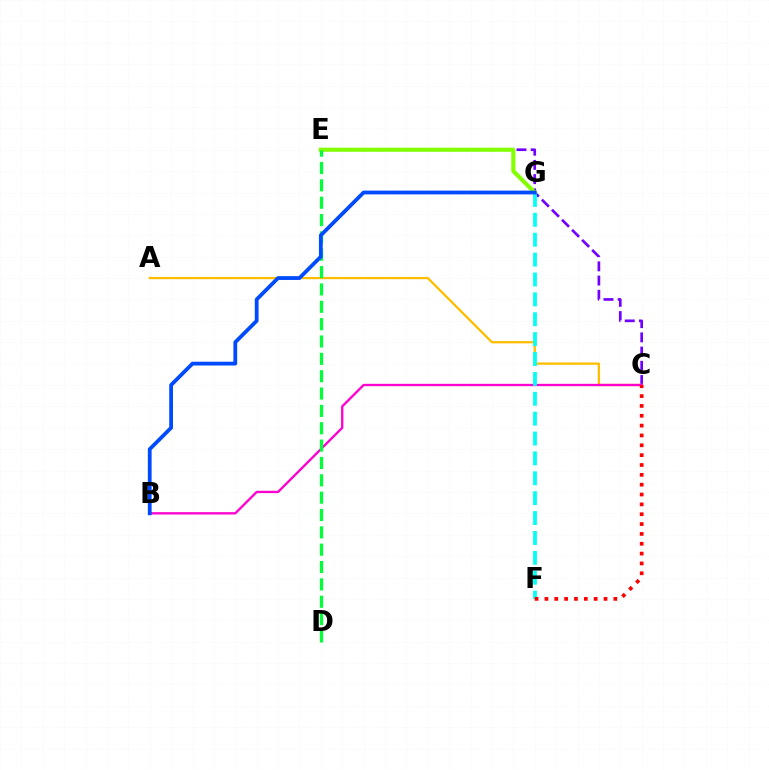{('C', 'E'): [{'color': '#7200ff', 'line_style': 'dashed', 'thickness': 1.93}], ('E', 'G'): [{'color': '#84ff00', 'line_style': 'solid', 'thickness': 2.97}], ('A', 'C'): [{'color': '#ffbd00', 'line_style': 'solid', 'thickness': 1.65}], ('B', 'C'): [{'color': '#ff00cf', 'line_style': 'solid', 'thickness': 1.68}], ('D', 'E'): [{'color': '#00ff39', 'line_style': 'dashed', 'thickness': 2.36}], ('F', 'G'): [{'color': '#00fff6', 'line_style': 'dashed', 'thickness': 2.7}], ('C', 'F'): [{'color': '#ff0000', 'line_style': 'dotted', 'thickness': 2.68}], ('B', 'G'): [{'color': '#004bff', 'line_style': 'solid', 'thickness': 2.73}]}